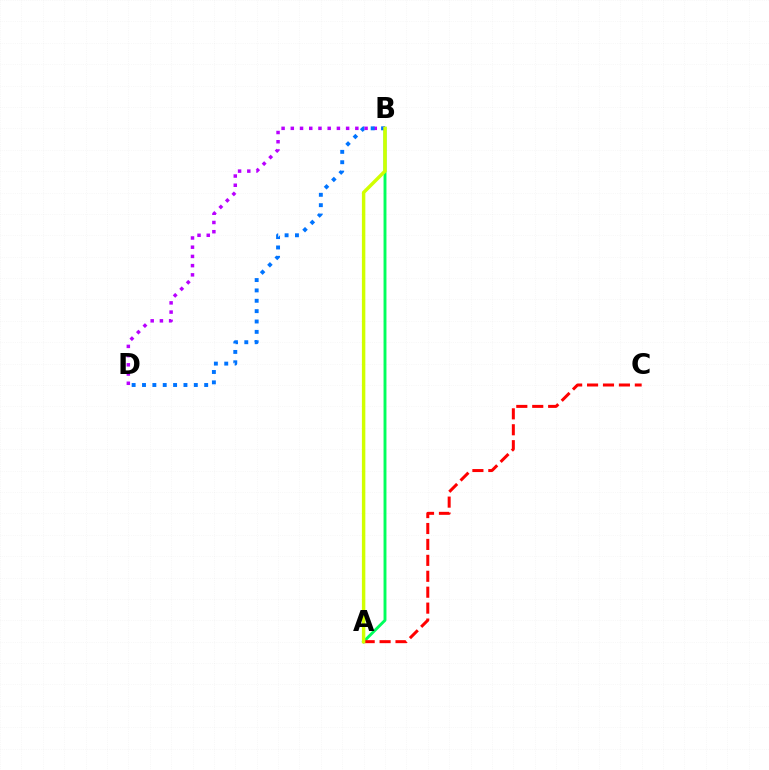{('A', 'B'): [{'color': '#00ff5c', 'line_style': 'solid', 'thickness': 2.09}, {'color': '#d1ff00', 'line_style': 'solid', 'thickness': 2.47}], ('B', 'D'): [{'color': '#b900ff', 'line_style': 'dotted', 'thickness': 2.5}, {'color': '#0074ff', 'line_style': 'dotted', 'thickness': 2.82}], ('A', 'C'): [{'color': '#ff0000', 'line_style': 'dashed', 'thickness': 2.16}]}